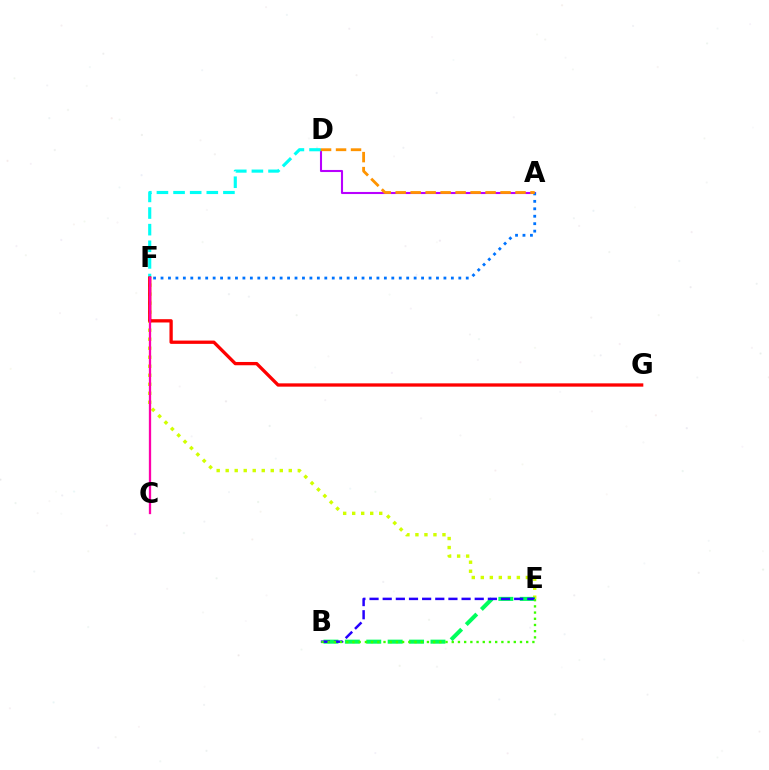{('A', 'D'): [{'color': '#b900ff', 'line_style': 'solid', 'thickness': 1.5}, {'color': '#ff9400', 'line_style': 'dashed', 'thickness': 2.04}], ('E', 'F'): [{'color': '#d1ff00', 'line_style': 'dotted', 'thickness': 2.45}], ('A', 'F'): [{'color': '#0074ff', 'line_style': 'dotted', 'thickness': 2.02}], ('B', 'E'): [{'color': '#00ff5c', 'line_style': 'dashed', 'thickness': 2.91}, {'color': '#2500ff', 'line_style': 'dashed', 'thickness': 1.79}, {'color': '#3dff00', 'line_style': 'dotted', 'thickness': 1.69}], ('D', 'F'): [{'color': '#00fff6', 'line_style': 'dashed', 'thickness': 2.26}], ('F', 'G'): [{'color': '#ff0000', 'line_style': 'solid', 'thickness': 2.37}], ('C', 'F'): [{'color': '#ff00ac', 'line_style': 'solid', 'thickness': 1.65}]}